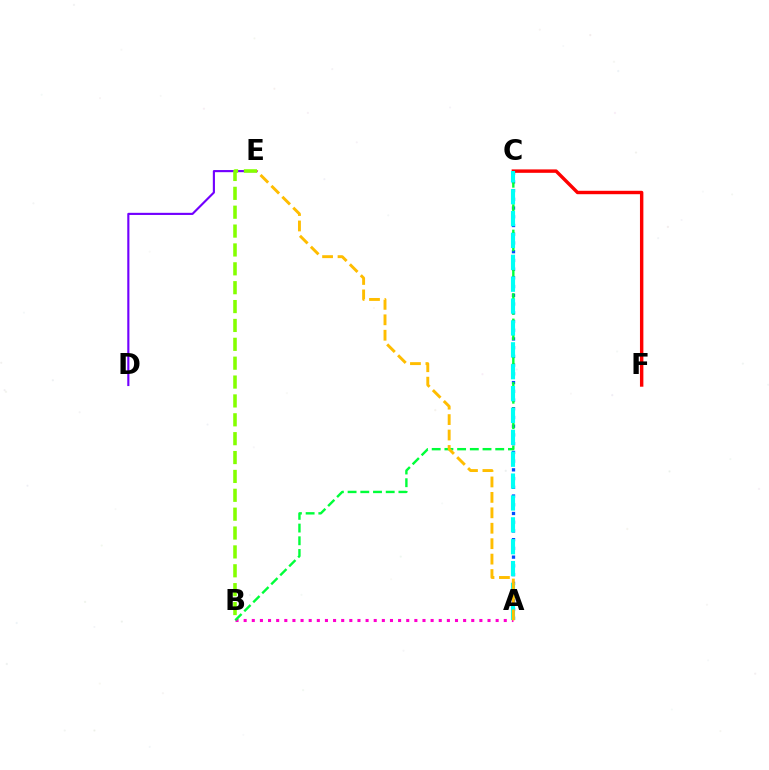{('A', 'C'): [{'color': '#004bff', 'line_style': 'dotted', 'thickness': 2.37}, {'color': '#00fff6', 'line_style': 'dashed', 'thickness': 2.97}], ('D', 'E'): [{'color': '#7200ff', 'line_style': 'solid', 'thickness': 1.54}], ('A', 'B'): [{'color': '#ff00cf', 'line_style': 'dotted', 'thickness': 2.21}], ('B', 'C'): [{'color': '#00ff39', 'line_style': 'dashed', 'thickness': 1.73}], ('C', 'F'): [{'color': '#ff0000', 'line_style': 'solid', 'thickness': 2.46}], ('A', 'E'): [{'color': '#ffbd00', 'line_style': 'dashed', 'thickness': 2.1}], ('B', 'E'): [{'color': '#84ff00', 'line_style': 'dashed', 'thickness': 2.56}]}